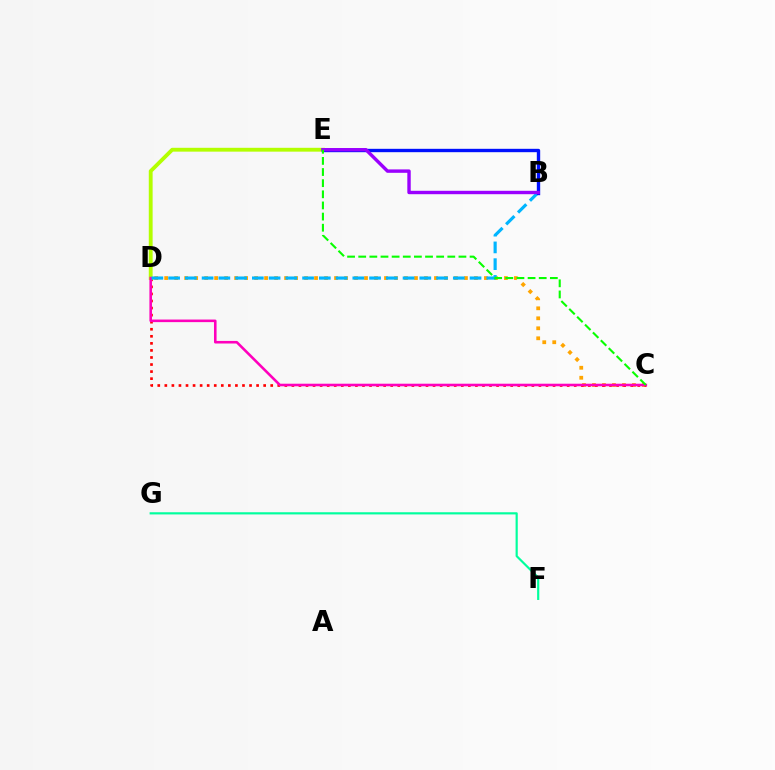{('F', 'G'): [{'color': '#00ff9d', 'line_style': 'solid', 'thickness': 1.57}], ('C', 'D'): [{'color': '#ffa500', 'line_style': 'dotted', 'thickness': 2.71}, {'color': '#ff0000', 'line_style': 'dotted', 'thickness': 1.92}, {'color': '#ff00bd', 'line_style': 'solid', 'thickness': 1.85}], ('D', 'E'): [{'color': '#b3ff00', 'line_style': 'solid', 'thickness': 2.77}], ('B', 'D'): [{'color': '#00b5ff', 'line_style': 'dashed', 'thickness': 2.27}], ('B', 'E'): [{'color': '#0010ff', 'line_style': 'solid', 'thickness': 2.42}, {'color': '#9b00ff', 'line_style': 'solid', 'thickness': 2.45}], ('C', 'E'): [{'color': '#08ff00', 'line_style': 'dashed', 'thickness': 1.51}]}